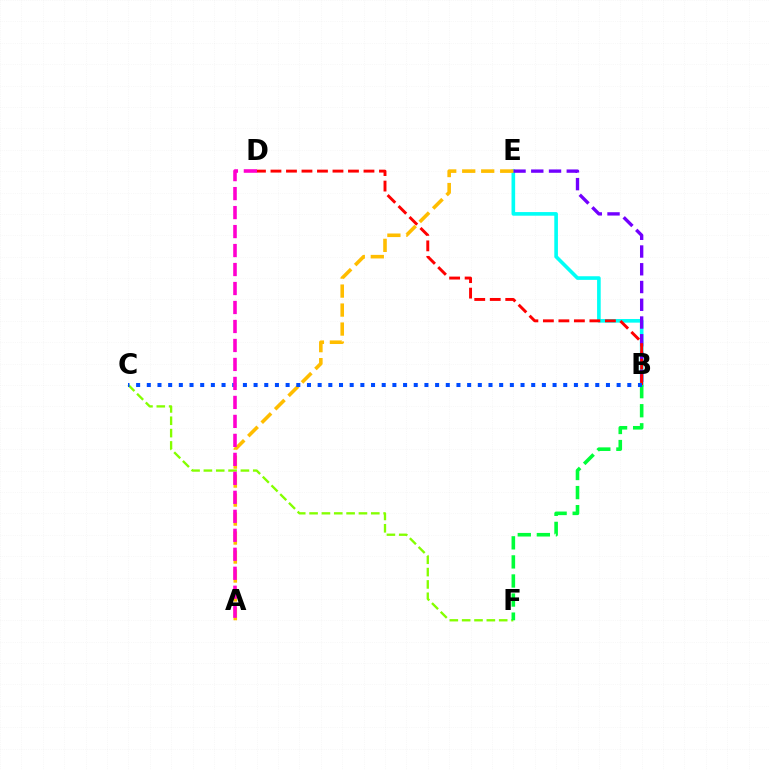{('B', 'E'): [{'color': '#00fff6', 'line_style': 'solid', 'thickness': 2.61}, {'color': '#7200ff', 'line_style': 'dashed', 'thickness': 2.41}], ('C', 'F'): [{'color': '#84ff00', 'line_style': 'dashed', 'thickness': 1.68}], ('B', 'F'): [{'color': '#00ff39', 'line_style': 'dashed', 'thickness': 2.59}], ('B', 'D'): [{'color': '#ff0000', 'line_style': 'dashed', 'thickness': 2.11}], ('A', 'E'): [{'color': '#ffbd00', 'line_style': 'dashed', 'thickness': 2.58}], ('B', 'C'): [{'color': '#004bff', 'line_style': 'dotted', 'thickness': 2.9}], ('A', 'D'): [{'color': '#ff00cf', 'line_style': 'dashed', 'thickness': 2.58}]}